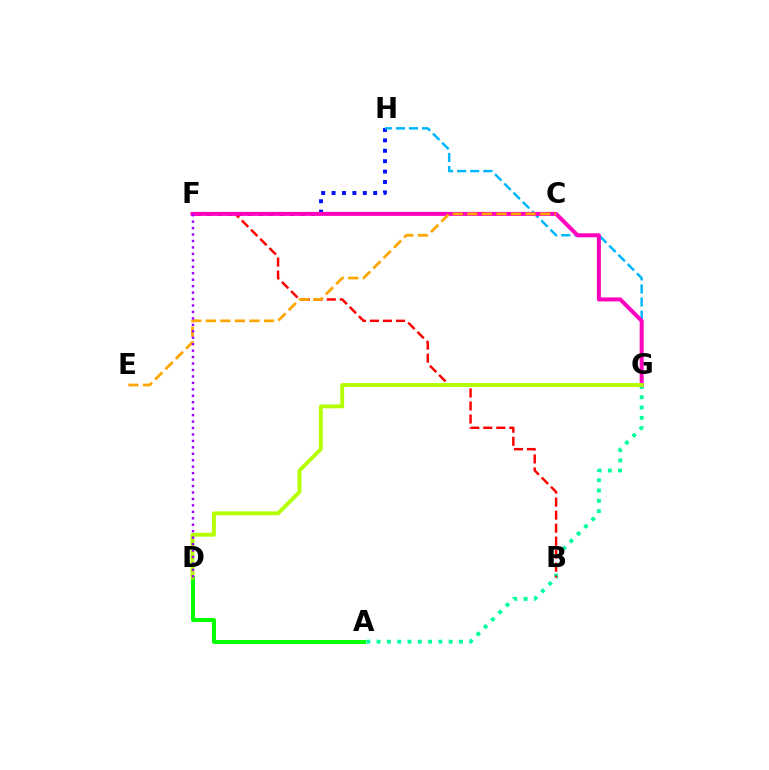{('A', 'G'): [{'color': '#00ff9d', 'line_style': 'dotted', 'thickness': 2.8}], ('F', 'H'): [{'color': '#0010ff', 'line_style': 'dotted', 'thickness': 2.83}], ('G', 'H'): [{'color': '#00b5ff', 'line_style': 'dashed', 'thickness': 1.78}], ('B', 'F'): [{'color': '#ff0000', 'line_style': 'dashed', 'thickness': 1.77}], ('F', 'G'): [{'color': '#ff00bd', 'line_style': 'solid', 'thickness': 2.86}], ('C', 'E'): [{'color': '#ffa500', 'line_style': 'dashed', 'thickness': 1.98}], ('A', 'D'): [{'color': '#08ff00', 'line_style': 'solid', 'thickness': 2.86}], ('D', 'G'): [{'color': '#b3ff00', 'line_style': 'solid', 'thickness': 2.77}], ('D', 'F'): [{'color': '#9b00ff', 'line_style': 'dotted', 'thickness': 1.75}]}